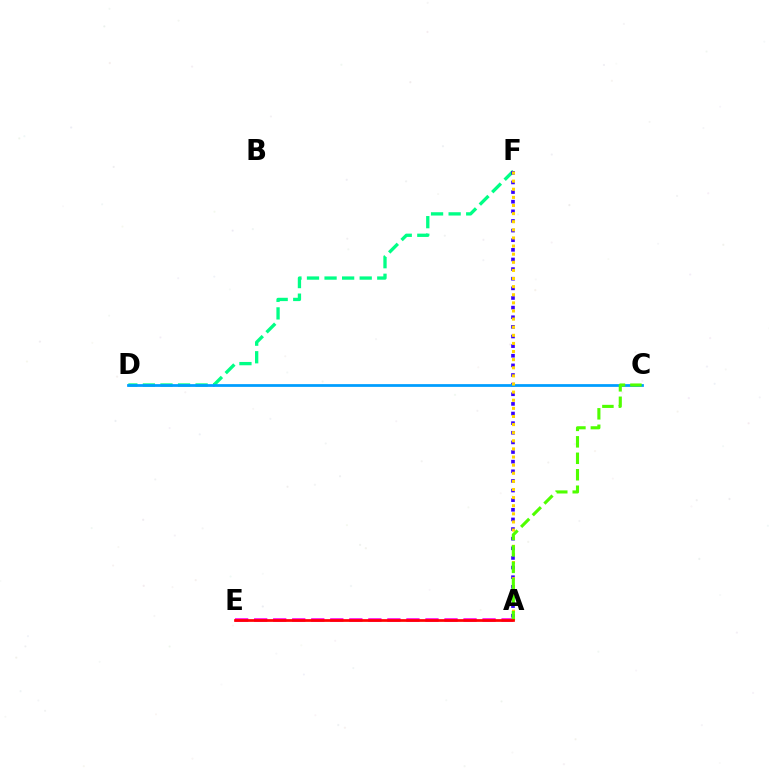{('D', 'F'): [{'color': '#00ff86', 'line_style': 'dashed', 'thickness': 2.39}], ('A', 'F'): [{'color': '#3700ff', 'line_style': 'dotted', 'thickness': 2.62}, {'color': '#ffd500', 'line_style': 'dotted', 'thickness': 2.2}], ('A', 'E'): [{'color': '#ff00ed', 'line_style': 'dashed', 'thickness': 2.59}, {'color': '#ff0000', 'line_style': 'solid', 'thickness': 1.96}], ('C', 'D'): [{'color': '#009eff', 'line_style': 'solid', 'thickness': 1.99}], ('A', 'C'): [{'color': '#4fff00', 'line_style': 'dashed', 'thickness': 2.24}]}